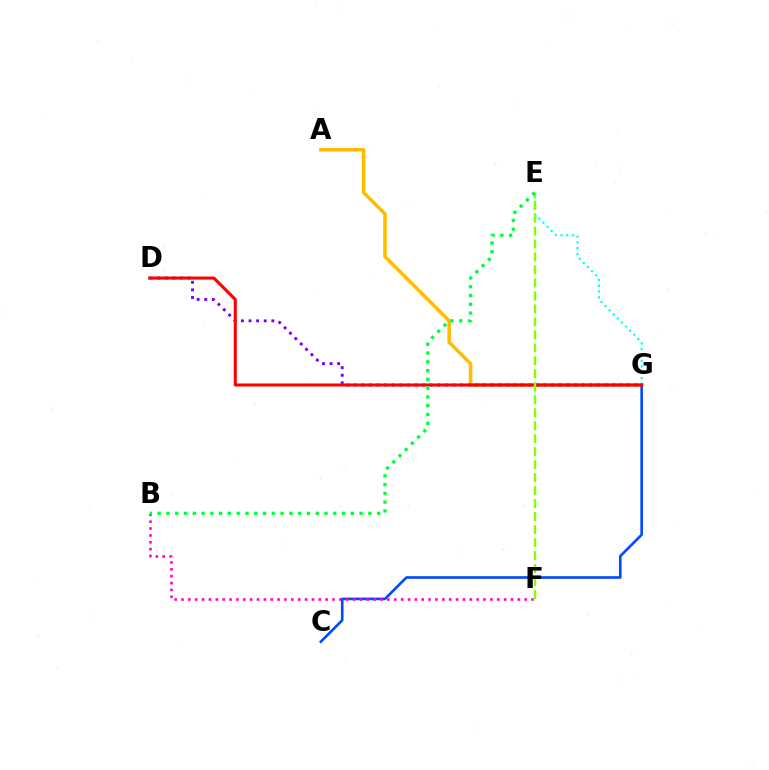{('A', 'G'): [{'color': '#ffbd00', 'line_style': 'solid', 'thickness': 2.55}], ('E', 'G'): [{'color': '#00fff6', 'line_style': 'dotted', 'thickness': 1.57}], ('D', 'G'): [{'color': '#7200ff', 'line_style': 'dotted', 'thickness': 2.06}, {'color': '#ff0000', 'line_style': 'solid', 'thickness': 2.21}], ('C', 'G'): [{'color': '#004bff', 'line_style': 'solid', 'thickness': 1.9}], ('B', 'F'): [{'color': '#ff00cf', 'line_style': 'dotted', 'thickness': 1.86}], ('E', 'F'): [{'color': '#84ff00', 'line_style': 'dashed', 'thickness': 1.76}], ('B', 'E'): [{'color': '#00ff39', 'line_style': 'dotted', 'thickness': 2.39}]}